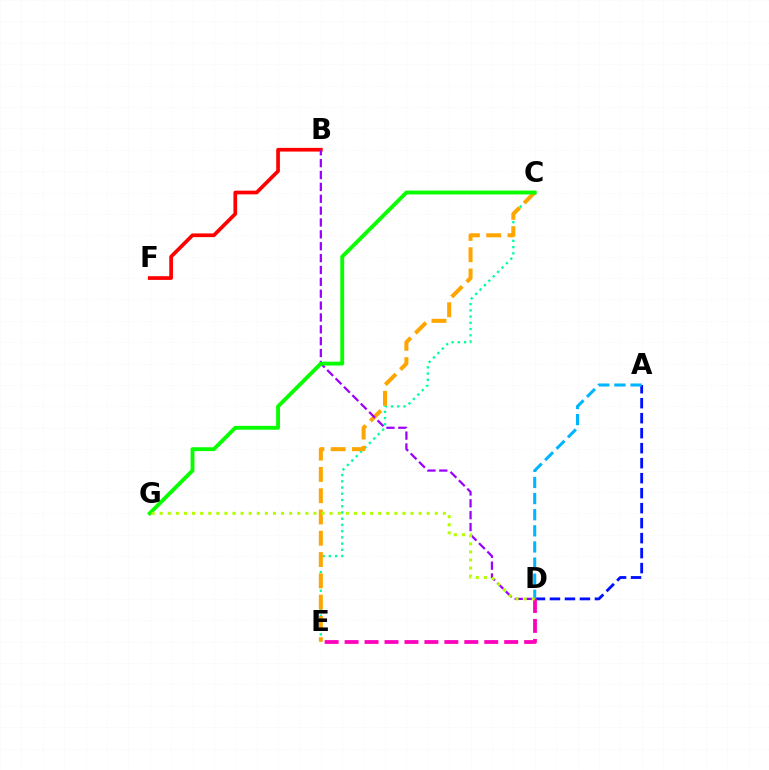{('C', 'E'): [{'color': '#00ff9d', 'line_style': 'dotted', 'thickness': 1.69}, {'color': '#ffa500', 'line_style': 'dashed', 'thickness': 2.89}], ('A', 'D'): [{'color': '#0010ff', 'line_style': 'dashed', 'thickness': 2.04}, {'color': '#00b5ff', 'line_style': 'dashed', 'thickness': 2.19}], ('D', 'E'): [{'color': '#ff00bd', 'line_style': 'dashed', 'thickness': 2.71}], ('B', 'F'): [{'color': '#ff0000', 'line_style': 'solid', 'thickness': 2.67}], ('B', 'D'): [{'color': '#9b00ff', 'line_style': 'dashed', 'thickness': 1.61}], ('C', 'G'): [{'color': '#08ff00', 'line_style': 'solid', 'thickness': 2.78}], ('D', 'G'): [{'color': '#b3ff00', 'line_style': 'dotted', 'thickness': 2.2}]}